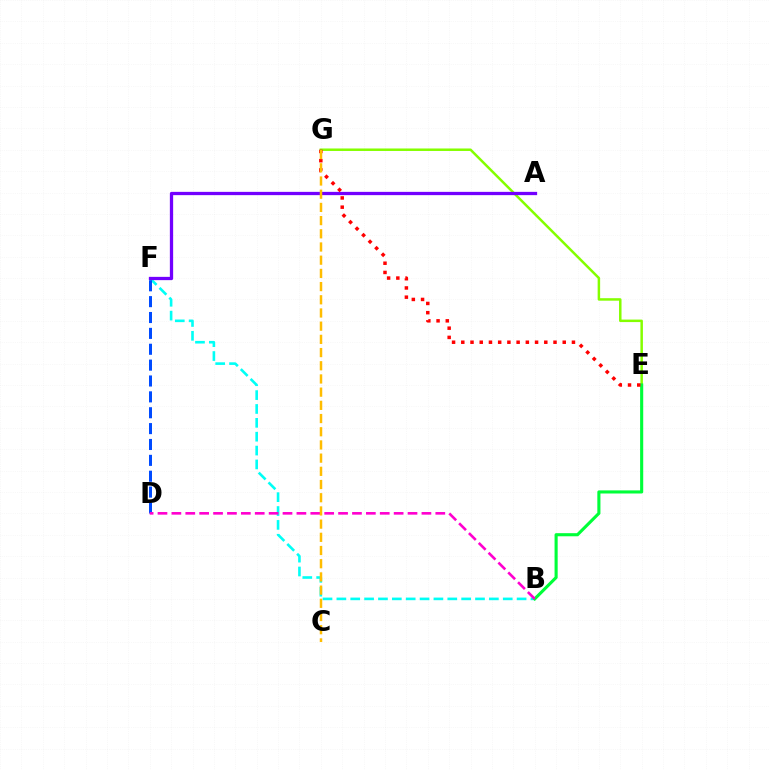{('E', 'G'): [{'color': '#84ff00', 'line_style': 'solid', 'thickness': 1.8}, {'color': '#ff0000', 'line_style': 'dotted', 'thickness': 2.51}], ('B', 'F'): [{'color': '#00fff6', 'line_style': 'dashed', 'thickness': 1.88}], ('B', 'E'): [{'color': '#00ff39', 'line_style': 'solid', 'thickness': 2.24}], ('A', 'F'): [{'color': '#7200ff', 'line_style': 'solid', 'thickness': 2.36}], ('D', 'F'): [{'color': '#004bff', 'line_style': 'dashed', 'thickness': 2.16}], ('B', 'D'): [{'color': '#ff00cf', 'line_style': 'dashed', 'thickness': 1.89}], ('C', 'G'): [{'color': '#ffbd00', 'line_style': 'dashed', 'thickness': 1.79}]}